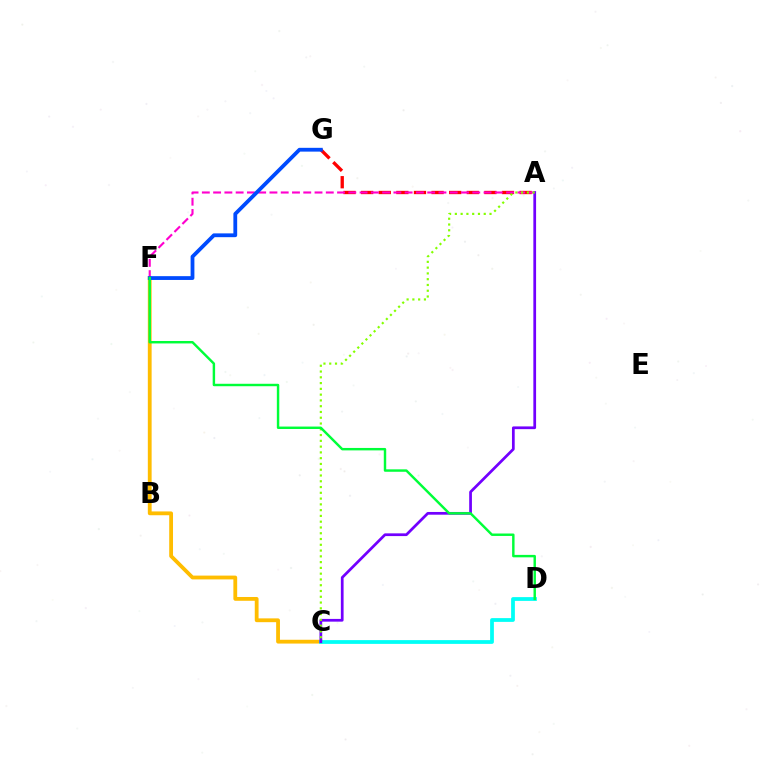{('C', 'F'): [{'color': '#ffbd00', 'line_style': 'solid', 'thickness': 2.74}], ('A', 'G'): [{'color': '#ff0000', 'line_style': 'dashed', 'thickness': 2.39}], ('C', 'D'): [{'color': '#00fff6', 'line_style': 'solid', 'thickness': 2.71}], ('A', 'F'): [{'color': '#ff00cf', 'line_style': 'dashed', 'thickness': 1.53}], ('A', 'C'): [{'color': '#7200ff', 'line_style': 'solid', 'thickness': 1.97}, {'color': '#84ff00', 'line_style': 'dotted', 'thickness': 1.57}], ('F', 'G'): [{'color': '#004bff', 'line_style': 'solid', 'thickness': 2.73}], ('D', 'F'): [{'color': '#00ff39', 'line_style': 'solid', 'thickness': 1.76}]}